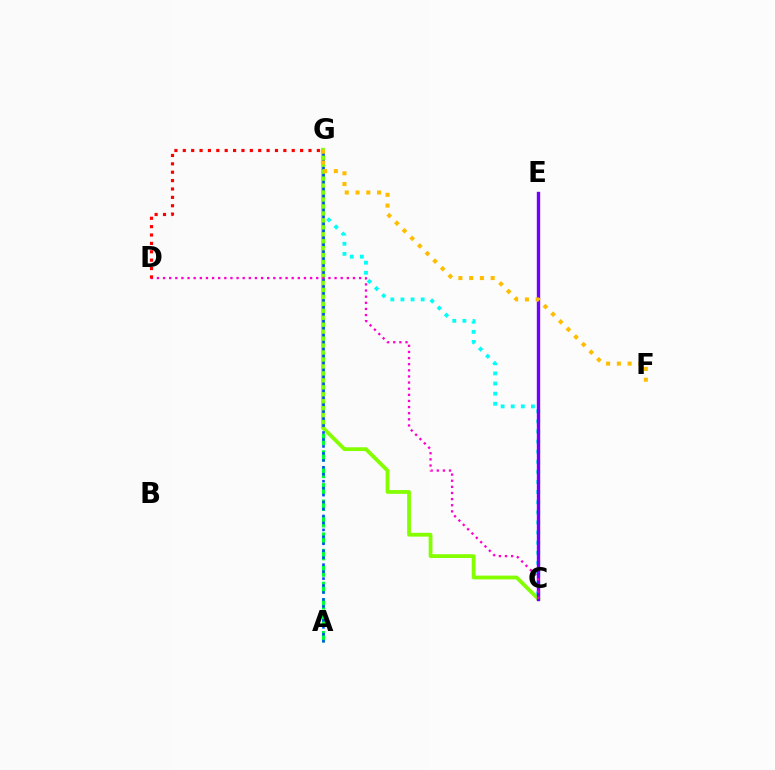{('C', 'G'): [{'color': '#00fff6', 'line_style': 'dotted', 'thickness': 2.75}, {'color': '#84ff00', 'line_style': 'solid', 'thickness': 2.73}], ('A', 'G'): [{'color': '#00ff39', 'line_style': 'dashed', 'thickness': 2.23}, {'color': '#004bff', 'line_style': 'dotted', 'thickness': 1.89}], ('C', 'E'): [{'color': '#7200ff', 'line_style': 'solid', 'thickness': 2.43}], ('C', 'D'): [{'color': '#ff00cf', 'line_style': 'dotted', 'thickness': 1.66}], ('D', 'G'): [{'color': '#ff0000', 'line_style': 'dotted', 'thickness': 2.28}], ('F', 'G'): [{'color': '#ffbd00', 'line_style': 'dotted', 'thickness': 2.92}]}